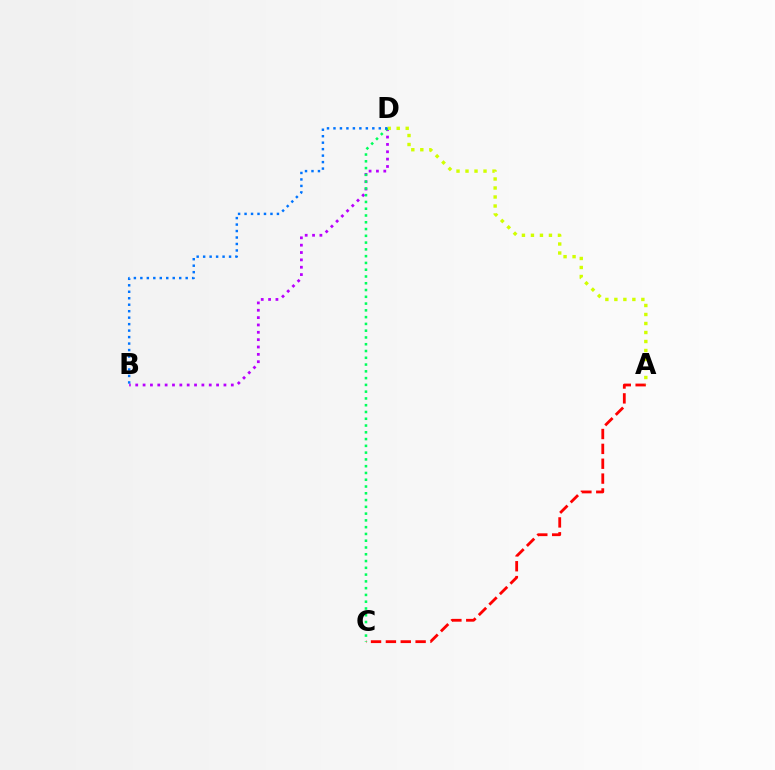{('B', 'D'): [{'color': '#b900ff', 'line_style': 'dotted', 'thickness': 2.0}, {'color': '#0074ff', 'line_style': 'dotted', 'thickness': 1.76}], ('A', 'C'): [{'color': '#ff0000', 'line_style': 'dashed', 'thickness': 2.02}], ('A', 'D'): [{'color': '#d1ff00', 'line_style': 'dotted', 'thickness': 2.45}], ('C', 'D'): [{'color': '#00ff5c', 'line_style': 'dotted', 'thickness': 1.84}]}